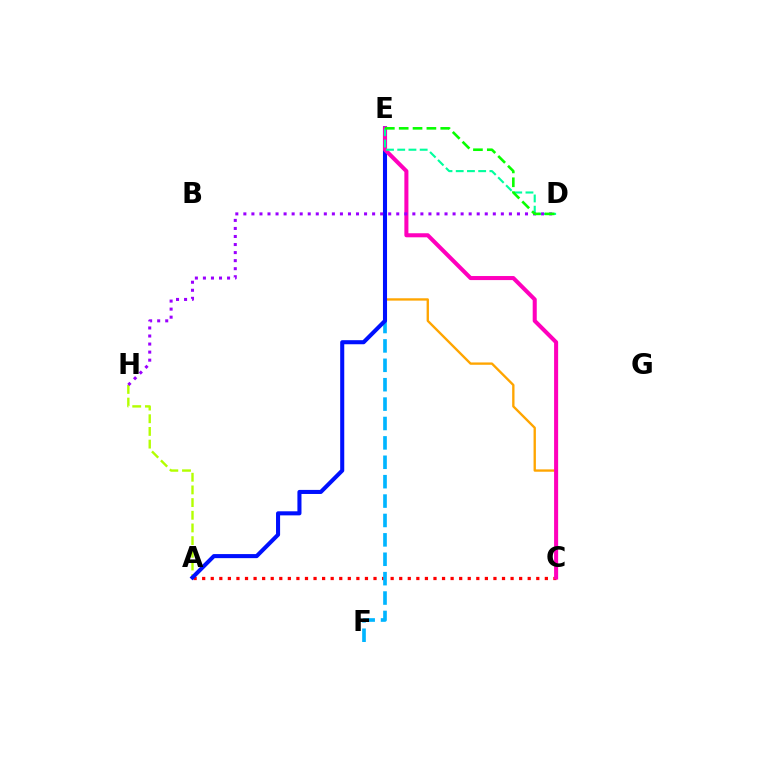{('A', 'C'): [{'color': '#ff0000', 'line_style': 'dotted', 'thickness': 2.33}], ('C', 'E'): [{'color': '#ffa500', 'line_style': 'solid', 'thickness': 1.69}, {'color': '#ff00bd', 'line_style': 'solid', 'thickness': 2.92}], ('A', 'H'): [{'color': '#b3ff00', 'line_style': 'dashed', 'thickness': 1.72}], ('E', 'F'): [{'color': '#00b5ff', 'line_style': 'dashed', 'thickness': 2.63}], ('A', 'E'): [{'color': '#0010ff', 'line_style': 'solid', 'thickness': 2.93}], ('D', 'E'): [{'color': '#00ff9d', 'line_style': 'dashed', 'thickness': 1.53}, {'color': '#08ff00', 'line_style': 'dashed', 'thickness': 1.88}], ('D', 'H'): [{'color': '#9b00ff', 'line_style': 'dotted', 'thickness': 2.19}]}